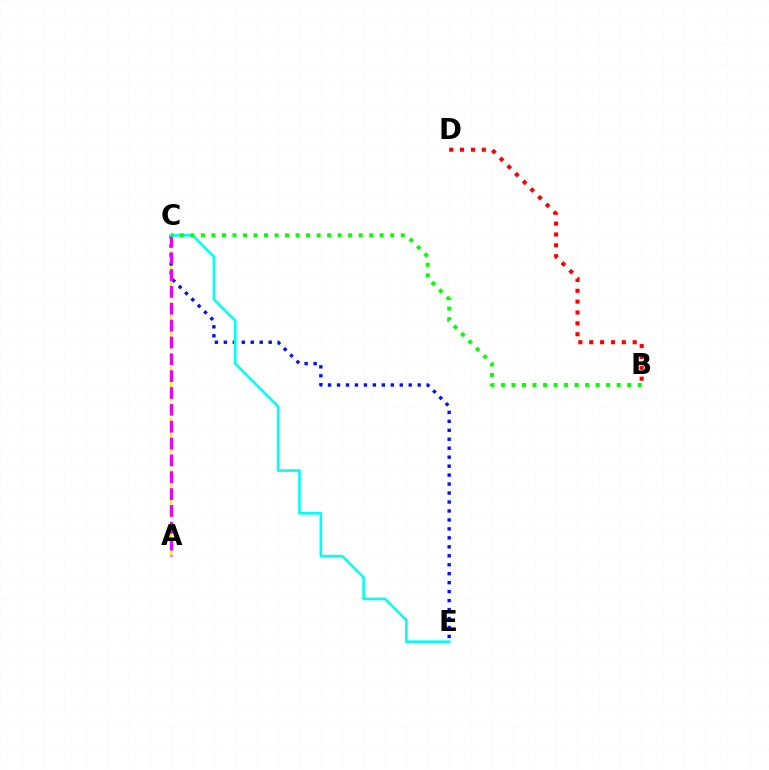{('A', 'C'): [{'color': '#fcf500', 'line_style': 'dashed', 'thickness': 1.75}, {'color': '#ee00ff', 'line_style': 'dashed', 'thickness': 2.29}], ('C', 'E'): [{'color': '#0010ff', 'line_style': 'dotted', 'thickness': 2.44}, {'color': '#00fff6', 'line_style': 'solid', 'thickness': 1.88}], ('B', 'C'): [{'color': '#08ff00', 'line_style': 'dotted', 'thickness': 2.86}], ('B', 'D'): [{'color': '#ff0000', 'line_style': 'dotted', 'thickness': 2.95}]}